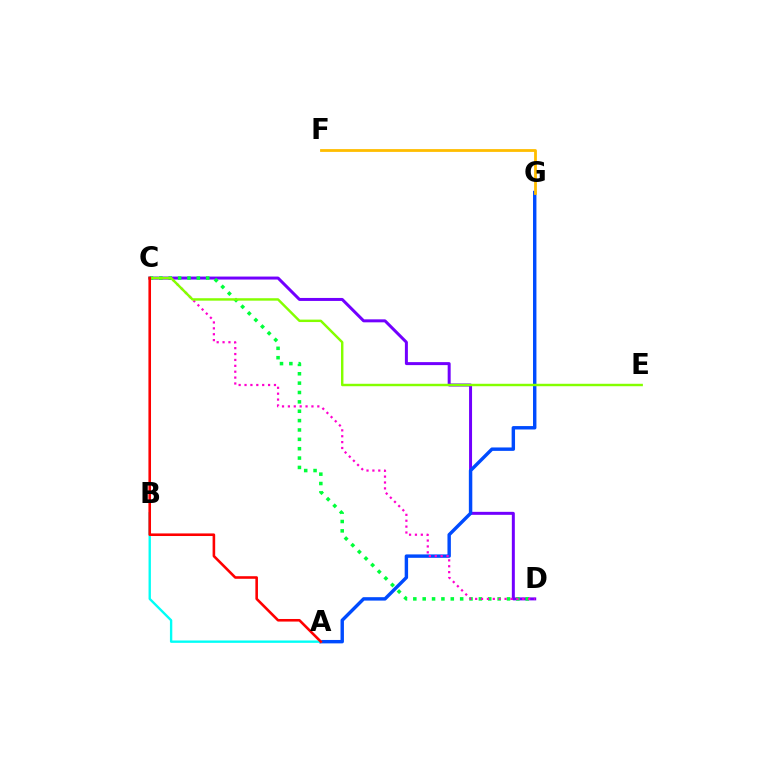{('C', 'D'): [{'color': '#7200ff', 'line_style': 'solid', 'thickness': 2.15}, {'color': '#00ff39', 'line_style': 'dotted', 'thickness': 2.55}, {'color': '#ff00cf', 'line_style': 'dotted', 'thickness': 1.6}], ('A', 'G'): [{'color': '#004bff', 'line_style': 'solid', 'thickness': 2.46}], ('C', 'E'): [{'color': '#84ff00', 'line_style': 'solid', 'thickness': 1.75}], ('F', 'G'): [{'color': '#ffbd00', 'line_style': 'solid', 'thickness': 2.01}], ('A', 'B'): [{'color': '#00fff6', 'line_style': 'solid', 'thickness': 1.7}], ('A', 'C'): [{'color': '#ff0000', 'line_style': 'solid', 'thickness': 1.86}]}